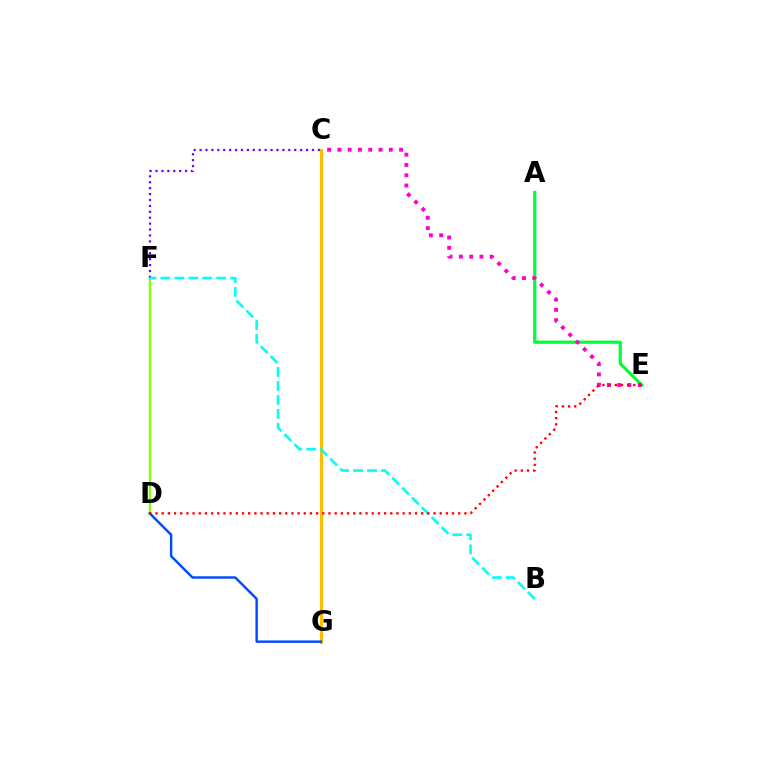{('C', 'G'): [{'color': '#ffbd00', 'line_style': 'solid', 'thickness': 2.24}], ('D', 'F'): [{'color': '#84ff00', 'line_style': 'solid', 'thickness': 1.68}], ('C', 'F'): [{'color': '#7200ff', 'line_style': 'dotted', 'thickness': 1.61}], ('D', 'G'): [{'color': '#004bff', 'line_style': 'solid', 'thickness': 1.76}], ('A', 'E'): [{'color': '#00ff39', 'line_style': 'solid', 'thickness': 2.33}], ('C', 'E'): [{'color': '#ff00cf', 'line_style': 'dotted', 'thickness': 2.79}], ('B', 'F'): [{'color': '#00fff6', 'line_style': 'dashed', 'thickness': 1.9}], ('D', 'E'): [{'color': '#ff0000', 'line_style': 'dotted', 'thickness': 1.68}]}